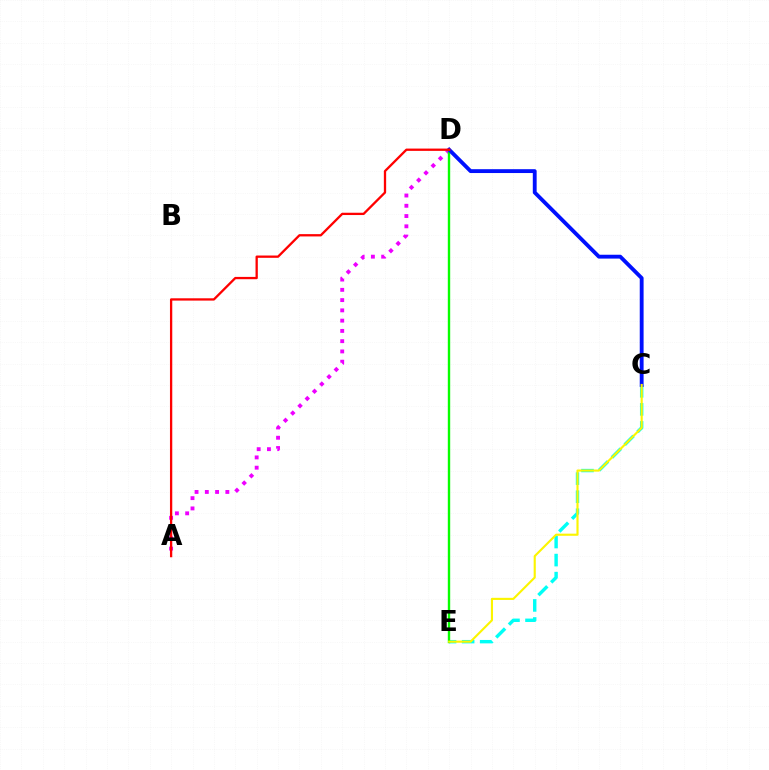{('C', 'E'): [{'color': '#00fff6', 'line_style': 'dashed', 'thickness': 2.45}, {'color': '#fcf500', 'line_style': 'solid', 'thickness': 1.53}], ('A', 'D'): [{'color': '#ee00ff', 'line_style': 'dotted', 'thickness': 2.79}, {'color': '#ff0000', 'line_style': 'solid', 'thickness': 1.66}], ('D', 'E'): [{'color': '#08ff00', 'line_style': 'solid', 'thickness': 1.72}], ('C', 'D'): [{'color': '#0010ff', 'line_style': 'solid', 'thickness': 2.77}]}